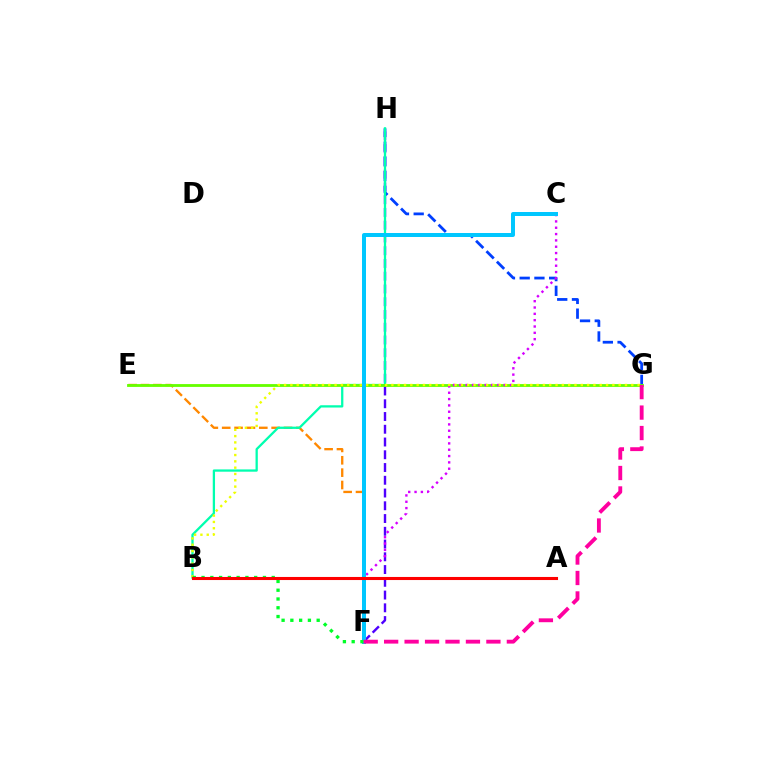{('G', 'H'): [{'color': '#003fff', 'line_style': 'dashed', 'thickness': 2.0}], ('E', 'F'): [{'color': '#ff8800', 'line_style': 'dashed', 'thickness': 1.68}], ('F', 'H'): [{'color': '#4f00ff', 'line_style': 'dashed', 'thickness': 1.73}], ('B', 'H'): [{'color': '#00ffaf', 'line_style': 'solid', 'thickness': 1.64}], ('E', 'G'): [{'color': '#66ff00', 'line_style': 'solid', 'thickness': 2.03}], ('C', 'F'): [{'color': '#d600ff', 'line_style': 'dotted', 'thickness': 1.72}, {'color': '#00c7ff', 'line_style': 'solid', 'thickness': 2.87}], ('B', 'G'): [{'color': '#eeff00', 'line_style': 'dotted', 'thickness': 1.72}], ('B', 'F'): [{'color': '#00ff27', 'line_style': 'dotted', 'thickness': 2.38}], ('F', 'G'): [{'color': '#ff00a0', 'line_style': 'dashed', 'thickness': 2.78}], ('A', 'B'): [{'color': '#ff0000', 'line_style': 'solid', 'thickness': 2.22}]}